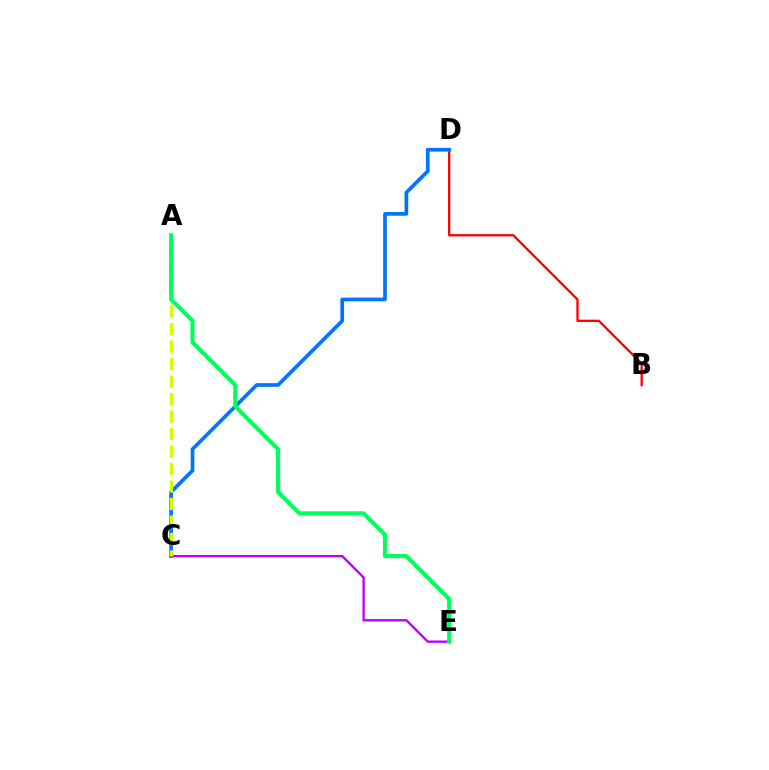{('B', 'D'): [{'color': '#ff0000', 'line_style': 'solid', 'thickness': 1.66}], ('C', 'D'): [{'color': '#0074ff', 'line_style': 'solid', 'thickness': 2.66}], ('C', 'E'): [{'color': '#b900ff', 'line_style': 'solid', 'thickness': 1.69}], ('A', 'C'): [{'color': '#d1ff00', 'line_style': 'dashed', 'thickness': 2.38}], ('A', 'E'): [{'color': '#00ff5c', 'line_style': 'solid', 'thickness': 2.95}]}